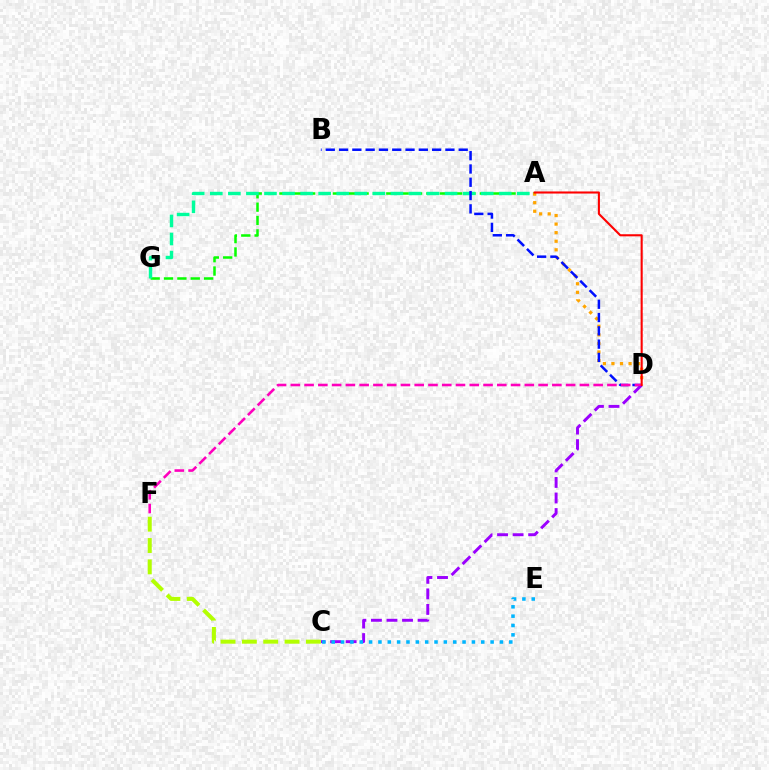{('A', 'G'): [{'color': '#08ff00', 'line_style': 'dashed', 'thickness': 1.82}, {'color': '#00ff9d', 'line_style': 'dashed', 'thickness': 2.45}], ('C', 'D'): [{'color': '#9b00ff', 'line_style': 'dashed', 'thickness': 2.11}], ('A', 'D'): [{'color': '#ffa500', 'line_style': 'dotted', 'thickness': 2.33}, {'color': '#ff0000', 'line_style': 'solid', 'thickness': 1.5}], ('B', 'D'): [{'color': '#0010ff', 'line_style': 'dashed', 'thickness': 1.81}], ('D', 'F'): [{'color': '#ff00bd', 'line_style': 'dashed', 'thickness': 1.87}], ('C', 'F'): [{'color': '#b3ff00', 'line_style': 'dashed', 'thickness': 2.9}], ('C', 'E'): [{'color': '#00b5ff', 'line_style': 'dotted', 'thickness': 2.54}]}